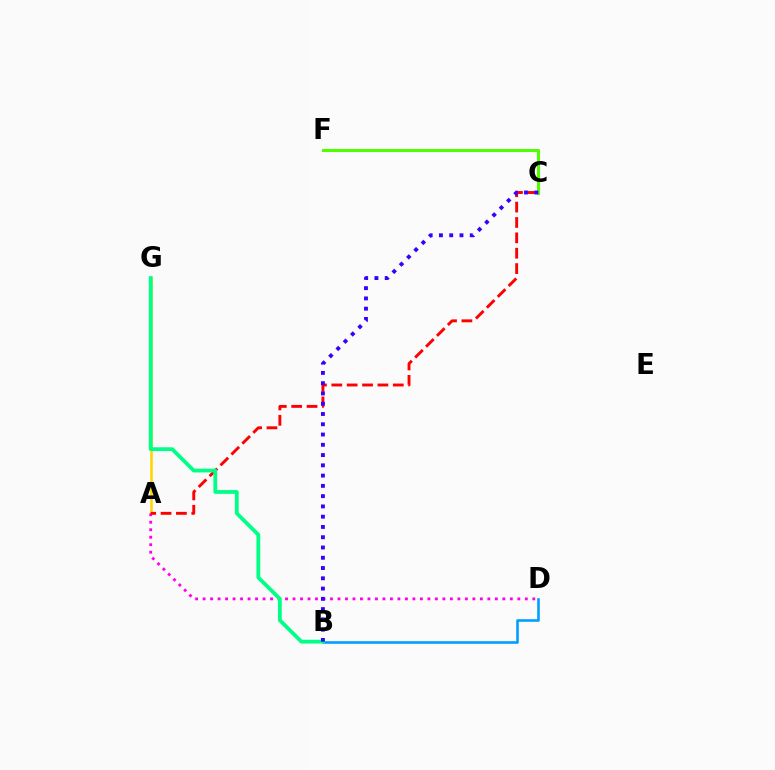{('A', 'G'): [{'color': '#ffd500', 'line_style': 'solid', 'thickness': 1.82}], ('A', 'D'): [{'color': '#ff00ed', 'line_style': 'dotted', 'thickness': 2.04}], ('C', 'F'): [{'color': '#4fff00', 'line_style': 'solid', 'thickness': 2.19}], ('B', 'D'): [{'color': '#009eff', 'line_style': 'solid', 'thickness': 1.87}], ('A', 'C'): [{'color': '#ff0000', 'line_style': 'dashed', 'thickness': 2.09}], ('B', 'G'): [{'color': '#00ff86', 'line_style': 'solid', 'thickness': 2.73}], ('B', 'C'): [{'color': '#3700ff', 'line_style': 'dotted', 'thickness': 2.79}]}